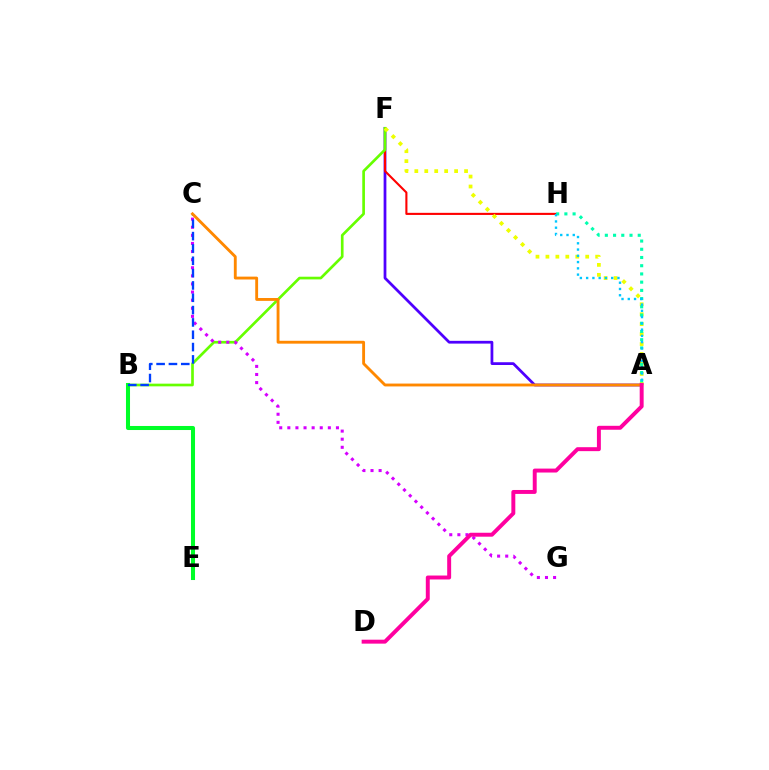{('A', 'F'): [{'color': '#4f00ff', 'line_style': 'solid', 'thickness': 1.99}, {'color': '#eeff00', 'line_style': 'dotted', 'thickness': 2.7}], ('F', 'H'): [{'color': '#ff0000', 'line_style': 'solid', 'thickness': 1.51}], ('B', 'F'): [{'color': '#66ff00', 'line_style': 'solid', 'thickness': 1.93}], ('C', 'G'): [{'color': '#d600ff', 'line_style': 'dotted', 'thickness': 2.2}], ('B', 'E'): [{'color': '#00ff27', 'line_style': 'solid', 'thickness': 2.91}], ('A', 'H'): [{'color': '#00ffaf', 'line_style': 'dotted', 'thickness': 2.23}, {'color': '#00c7ff', 'line_style': 'dotted', 'thickness': 1.7}], ('B', 'C'): [{'color': '#003fff', 'line_style': 'dashed', 'thickness': 1.67}], ('A', 'C'): [{'color': '#ff8800', 'line_style': 'solid', 'thickness': 2.06}], ('A', 'D'): [{'color': '#ff00a0', 'line_style': 'solid', 'thickness': 2.84}]}